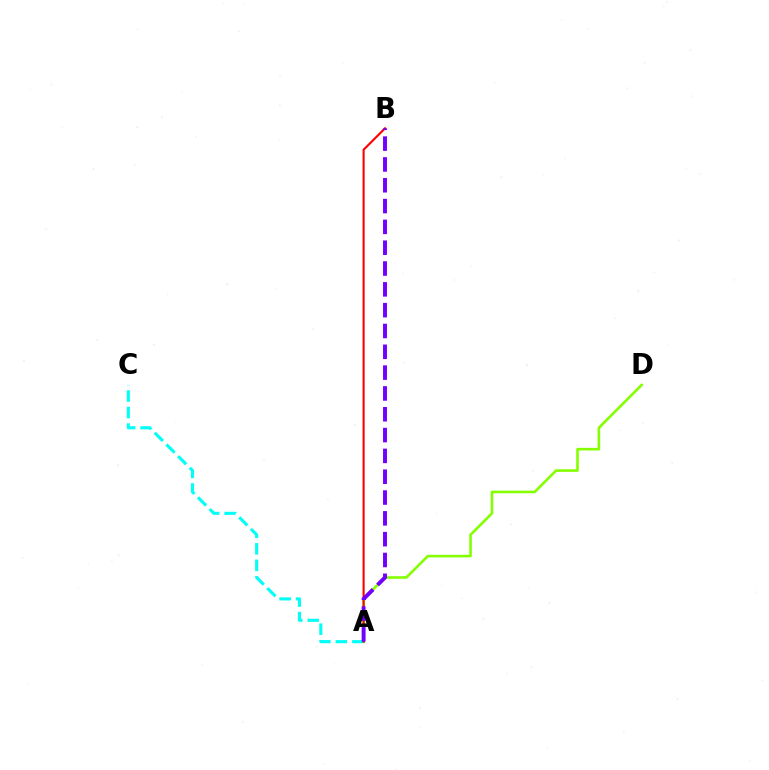{('A', 'D'): [{'color': '#84ff00', 'line_style': 'solid', 'thickness': 1.87}], ('A', 'C'): [{'color': '#00fff6', 'line_style': 'dashed', 'thickness': 2.24}], ('A', 'B'): [{'color': '#ff0000', 'line_style': 'solid', 'thickness': 1.52}, {'color': '#7200ff', 'line_style': 'dashed', 'thickness': 2.83}]}